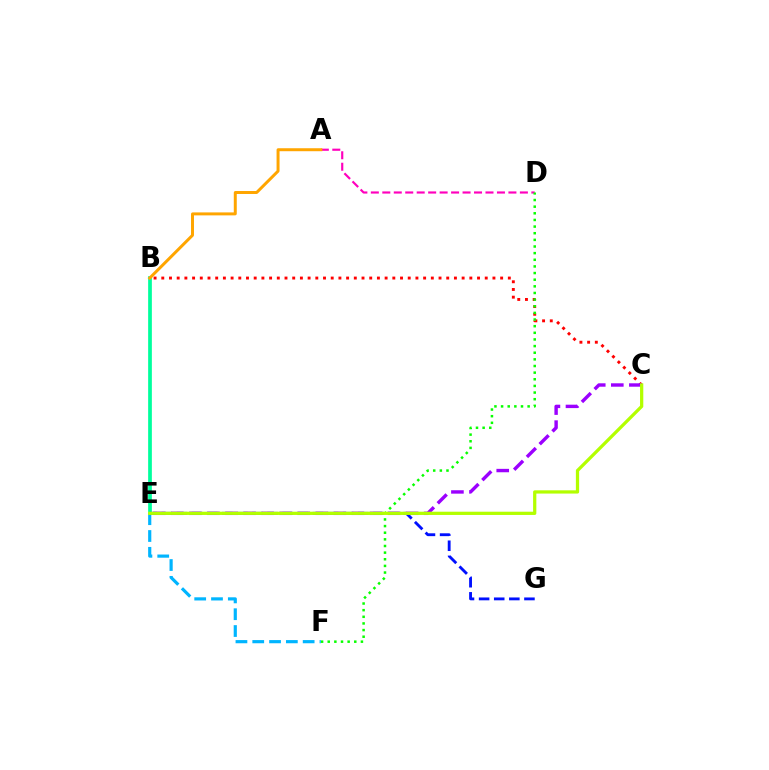{('A', 'D'): [{'color': '#ff00bd', 'line_style': 'dashed', 'thickness': 1.56}], ('B', 'C'): [{'color': '#ff0000', 'line_style': 'dotted', 'thickness': 2.09}], ('B', 'E'): [{'color': '#00ff9d', 'line_style': 'solid', 'thickness': 2.68}], ('A', 'B'): [{'color': '#ffa500', 'line_style': 'solid', 'thickness': 2.14}], ('D', 'F'): [{'color': '#08ff00', 'line_style': 'dotted', 'thickness': 1.8}], ('C', 'E'): [{'color': '#9b00ff', 'line_style': 'dashed', 'thickness': 2.45}, {'color': '#b3ff00', 'line_style': 'solid', 'thickness': 2.34}], ('E', 'F'): [{'color': '#00b5ff', 'line_style': 'dashed', 'thickness': 2.28}], ('E', 'G'): [{'color': '#0010ff', 'line_style': 'dashed', 'thickness': 2.05}]}